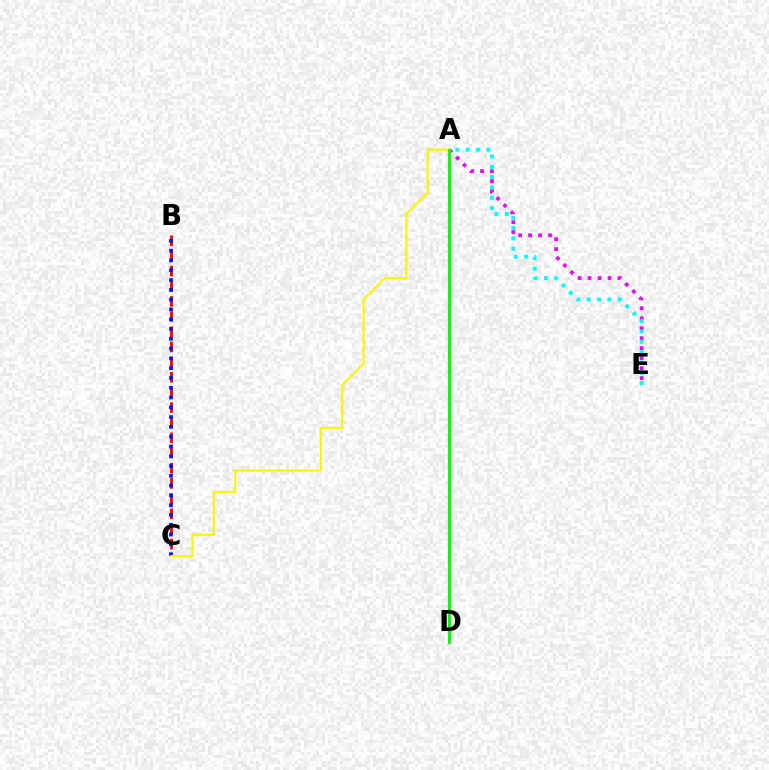{('A', 'E'): [{'color': '#ee00ff', 'line_style': 'dotted', 'thickness': 2.71}, {'color': '#00fff6', 'line_style': 'dotted', 'thickness': 2.81}], ('B', 'C'): [{'color': '#ff0000', 'line_style': 'dashed', 'thickness': 2.06}, {'color': '#0010ff', 'line_style': 'dotted', 'thickness': 2.66}], ('A', 'C'): [{'color': '#fcf500', 'line_style': 'solid', 'thickness': 1.53}], ('A', 'D'): [{'color': '#08ff00', 'line_style': 'solid', 'thickness': 2.25}]}